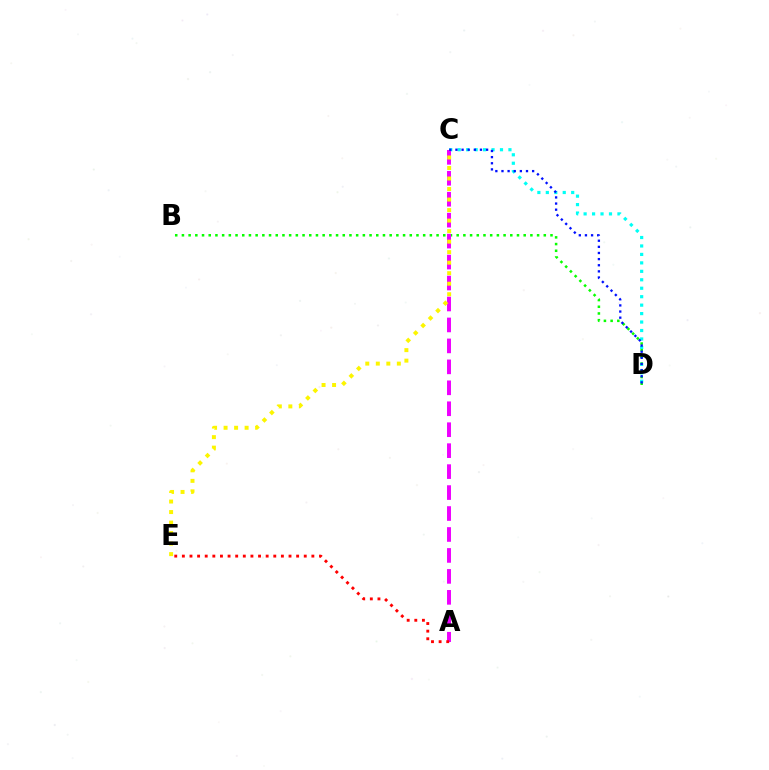{('C', 'D'): [{'color': '#00fff6', 'line_style': 'dotted', 'thickness': 2.3}, {'color': '#0010ff', 'line_style': 'dotted', 'thickness': 1.67}], ('B', 'D'): [{'color': '#08ff00', 'line_style': 'dotted', 'thickness': 1.82}], ('A', 'C'): [{'color': '#ee00ff', 'line_style': 'dashed', 'thickness': 2.85}], ('A', 'E'): [{'color': '#ff0000', 'line_style': 'dotted', 'thickness': 2.07}], ('C', 'E'): [{'color': '#fcf500', 'line_style': 'dotted', 'thickness': 2.86}]}